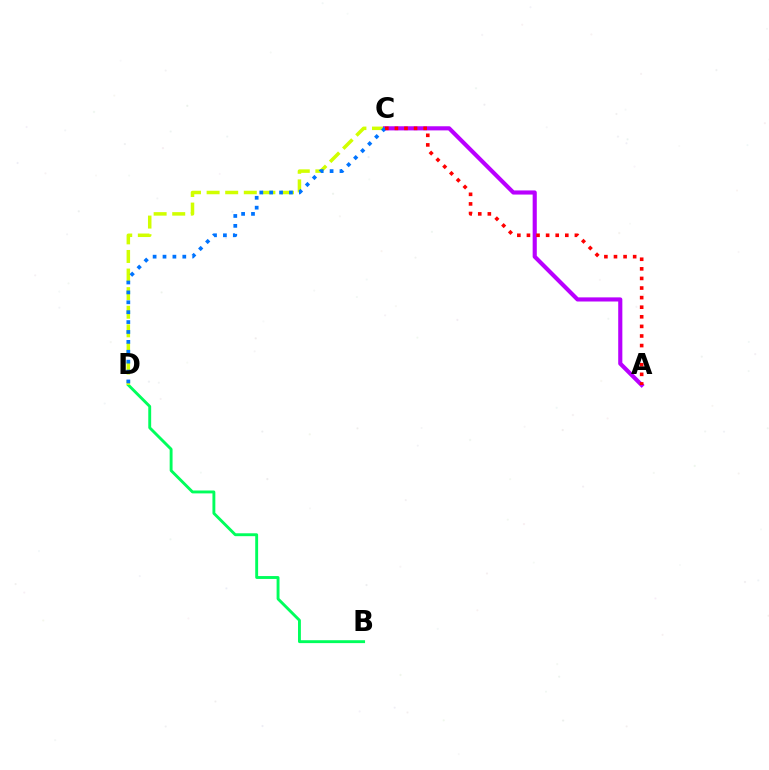{('B', 'D'): [{'color': '#00ff5c', 'line_style': 'solid', 'thickness': 2.08}], ('C', 'D'): [{'color': '#d1ff00', 'line_style': 'dashed', 'thickness': 2.53}, {'color': '#0074ff', 'line_style': 'dotted', 'thickness': 2.69}], ('A', 'C'): [{'color': '#b900ff', 'line_style': 'solid', 'thickness': 2.97}, {'color': '#ff0000', 'line_style': 'dotted', 'thickness': 2.61}]}